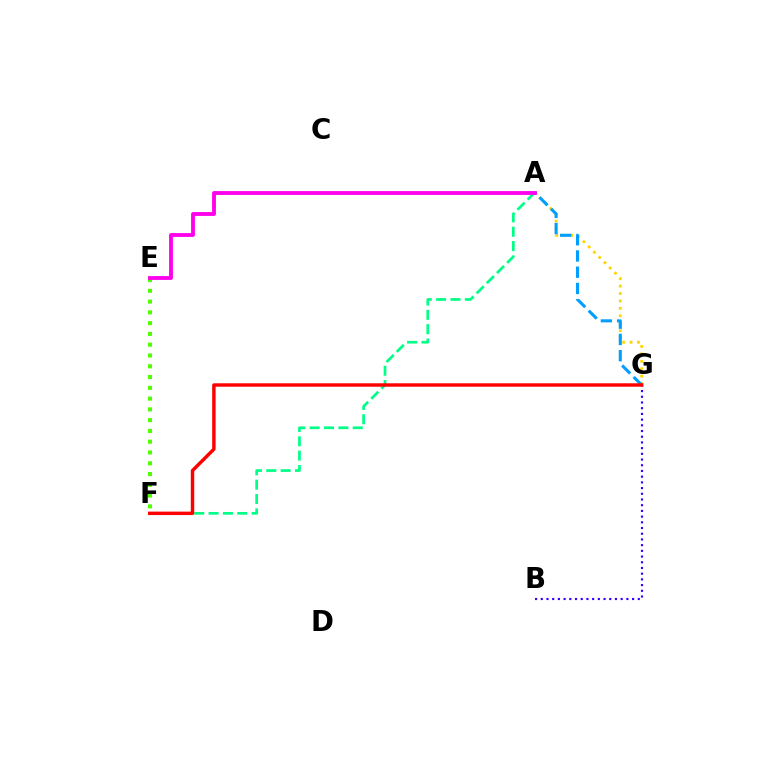{('A', 'G'): [{'color': '#ffd500', 'line_style': 'dotted', 'thickness': 2.02}, {'color': '#009eff', 'line_style': 'dashed', 'thickness': 2.21}], ('E', 'F'): [{'color': '#4fff00', 'line_style': 'dotted', 'thickness': 2.93}], ('B', 'G'): [{'color': '#3700ff', 'line_style': 'dotted', 'thickness': 1.55}], ('A', 'F'): [{'color': '#00ff86', 'line_style': 'dashed', 'thickness': 1.95}], ('F', 'G'): [{'color': '#ff0000', 'line_style': 'solid', 'thickness': 2.47}], ('A', 'E'): [{'color': '#ff00ed', 'line_style': 'solid', 'thickness': 2.77}]}